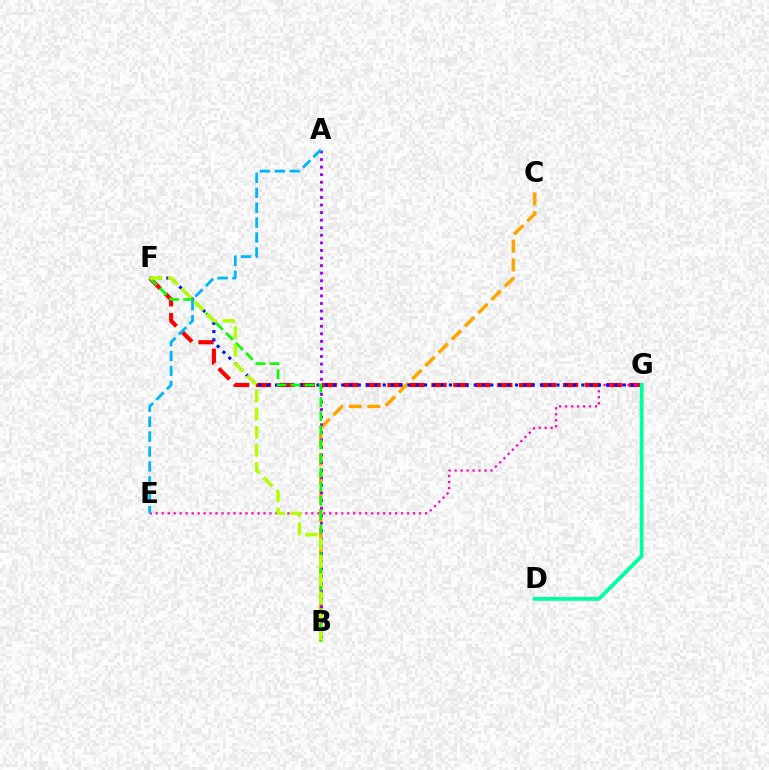{('F', 'G'): [{'color': '#ff0000', 'line_style': 'dashed', 'thickness': 2.98}, {'color': '#0010ff', 'line_style': 'dotted', 'thickness': 2.25}], ('E', 'G'): [{'color': '#ff00bd', 'line_style': 'dotted', 'thickness': 1.63}], ('B', 'C'): [{'color': '#ffa500', 'line_style': 'dashed', 'thickness': 2.54}], ('A', 'B'): [{'color': '#9b00ff', 'line_style': 'dotted', 'thickness': 2.06}], ('B', 'F'): [{'color': '#08ff00', 'line_style': 'dashed', 'thickness': 1.92}, {'color': '#b3ff00', 'line_style': 'dashed', 'thickness': 2.46}], ('D', 'G'): [{'color': '#00ff9d', 'line_style': 'solid', 'thickness': 2.76}], ('A', 'E'): [{'color': '#00b5ff', 'line_style': 'dashed', 'thickness': 2.03}]}